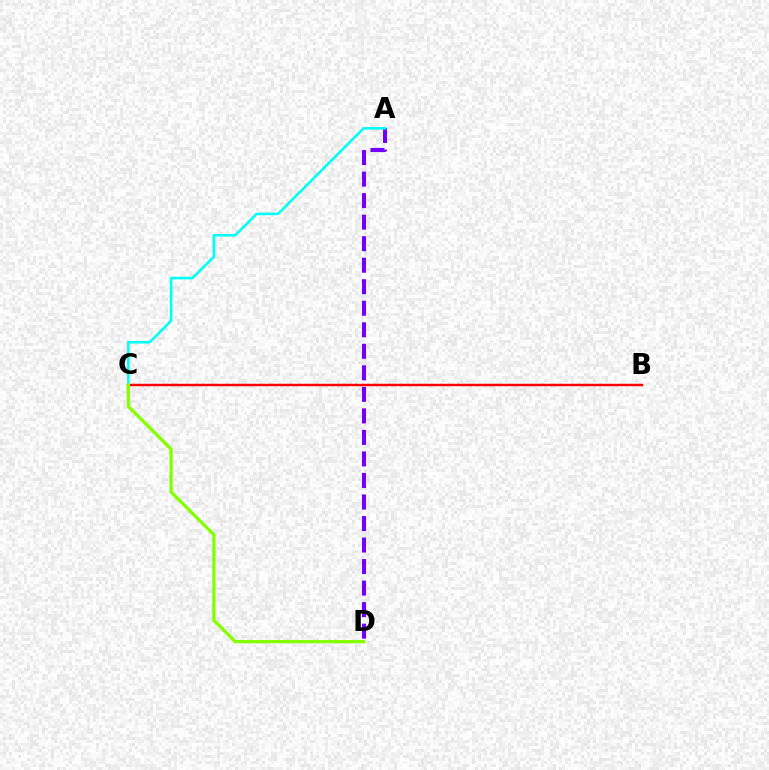{('A', 'D'): [{'color': '#7200ff', 'line_style': 'dashed', 'thickness': 2.92}], ('B', 'C'): [{'color': '#ff0000', 'line_style': 'solid', 'thickness': 1.76}], ('A', 'C'): [{'color': '#00fff6', 'line_style': 'solid', 'thickness': 1.87}], ('C', 'D'): [{'color': '#84ff00', 'line_style': 'solid', 'thickness': 2.36}]}